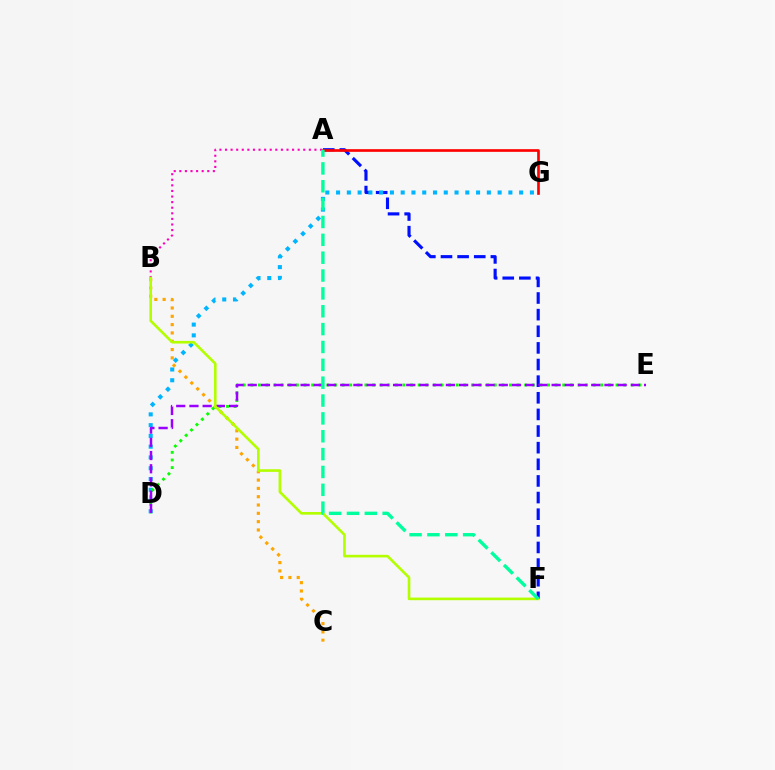{('A', 'F'): [{'color': '#0010ff', 'line_style': 'dashed', 'thickness': 2.26}, {'color': '#00ff9d', 'line_style': 'dashed', 'thickness': 2.43}], ('D', 'G'): [{'color': '#00b5ff', 'line_style': 'dotted', 'thickness': 2.93}], ('A', 'B'): [{'color': '#ff00bd', 'line_style': 'dotted', 'thickness': 1.52}], ('A', 'G'): [{'color': '#ff0000', 'line_style': 'solid', 'thickness': 1.92}], ('D', 'E'): [{'color': '#08ff00', 'line_style': 'dotted', 'thickness': 2.07}, {'color': '#9b00ff', 'line_style': 'dashed', 'thickness': 1.79}], ('B', 'C'): [{'color': '#ffa500', 'line_style': 'dotted', 'thickness': 2.26}], ('B', 'F'): [{'color': '#b3ff00', 'line_style': 'solid', 'thickness': 1.89}]}